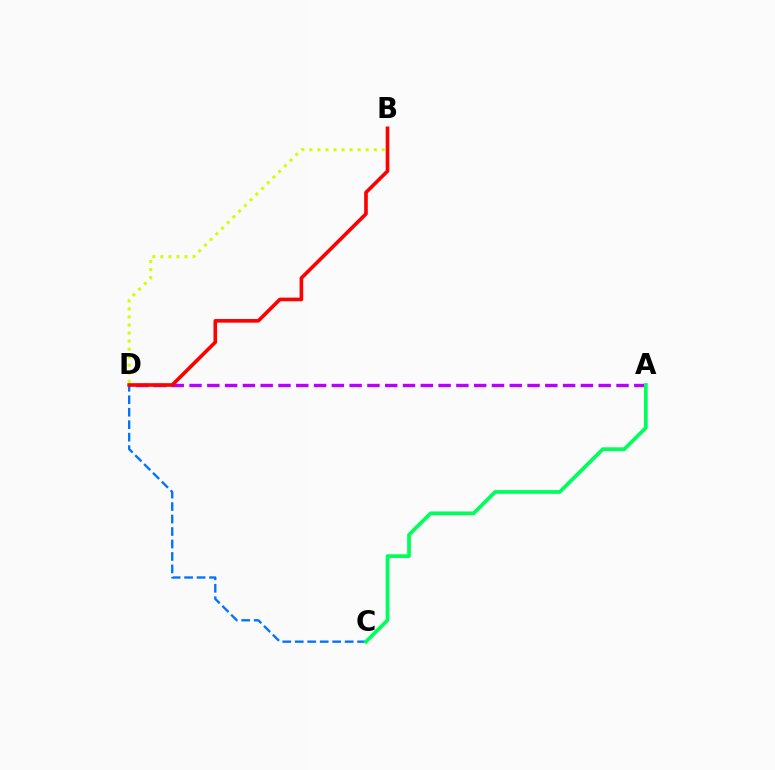{('A', 'D'): [{'color': '#b900ff', 'line_style': 'dashed', 'thickness': 2.42}], ('C', 'D'): [{'color': '#0074ff', 'line_style': 'dashed', 'thickness': 1.69}], ('B', 'D'): [{'color': '#d1ff00', 'line_style': 'dotted', 'thickness': 2.19}, {'color': '#ff0000', 'line_style': 'solid', 'thickness': 2.61}], ('A', 'C'): [{'color': '#00ff5c', 'line_style': 'solid', 'thickness': 2.69}]}